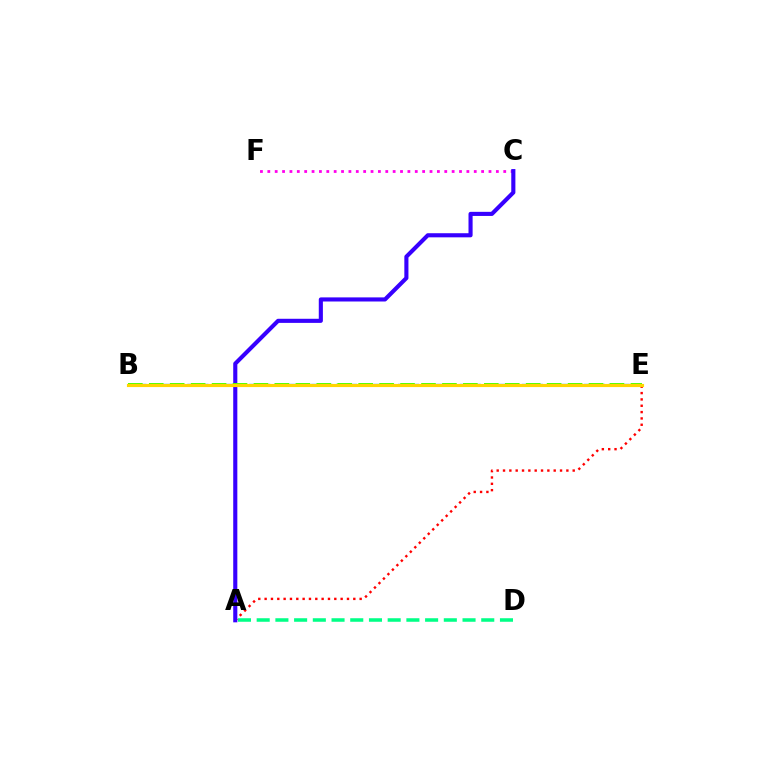{('C', 'F'): [{'color': '#ff00ed', 'line_style': 'dotted', 'thickness': 2.0}], ('A', 'D'): [{'color': '#00ff86', 'line_style': 'dashed', 'thickness': 2.54}], ('A', 'E'): [{'color': '#ff0000', 'line_style': 'dotted', 'thickness': 1.72}], ('A', 'C'): [{'color': '#3700ff', 'line_style': 'solid', 'thickness': 2.96}], ('B', 'E'): [{'color': '#009eff', 'line_style': 'dashed', 'thickness': 1.68}, {'color': '#4fff00', 'line_style': 'dashed', 'thickness': 2.84}, {'color': '#ffd500', 'line_style': 'solid', 'thickness': 2.26}]}